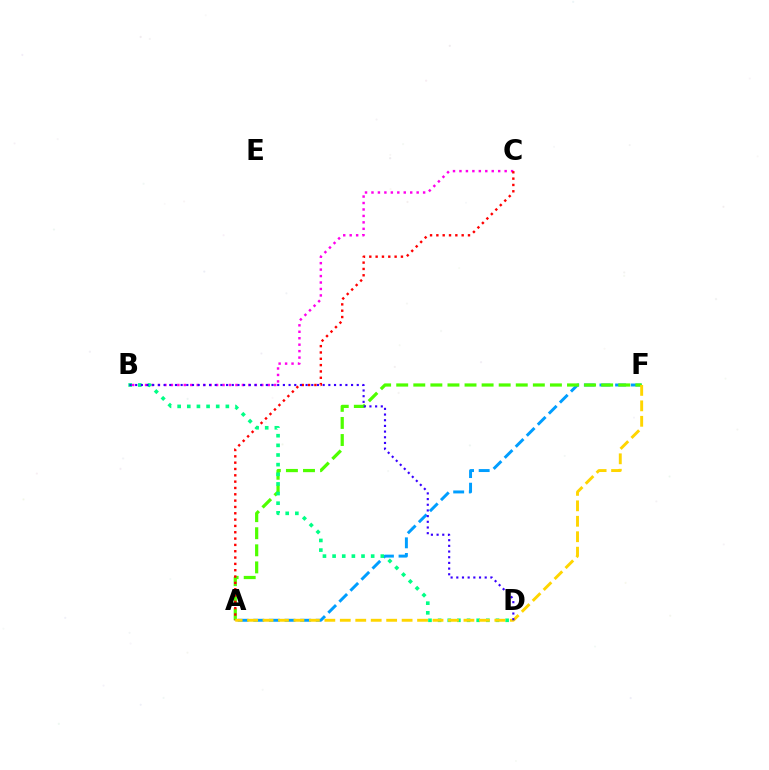{('B', 'C'): [{'color': '#ff00ed', 'line_style': 'dotted', 'thickness': 1.75}], ('A', 'F'): [{'color': '#009eff', 'line_style': 'dashed', 'thickness': 2.12}, {'color': '#4fff00', 'line_style': 'dashed', 'thickness': 2.32}, {'color': '#ffd500', 'line_style': 'dashed', 'thickness': 2.1}], ('A', 'C'): [{'color': '#ff0000', 'line_style': 'dotted', 'thickness': 1.72}], ('B', 'D'): [{'color': '#00ff86', 'line_style': 'dotted', 'thickness': 2.62}, {'color': '#3700ff', 'line_style': 'dotted', 'thickness': 1.54}]}